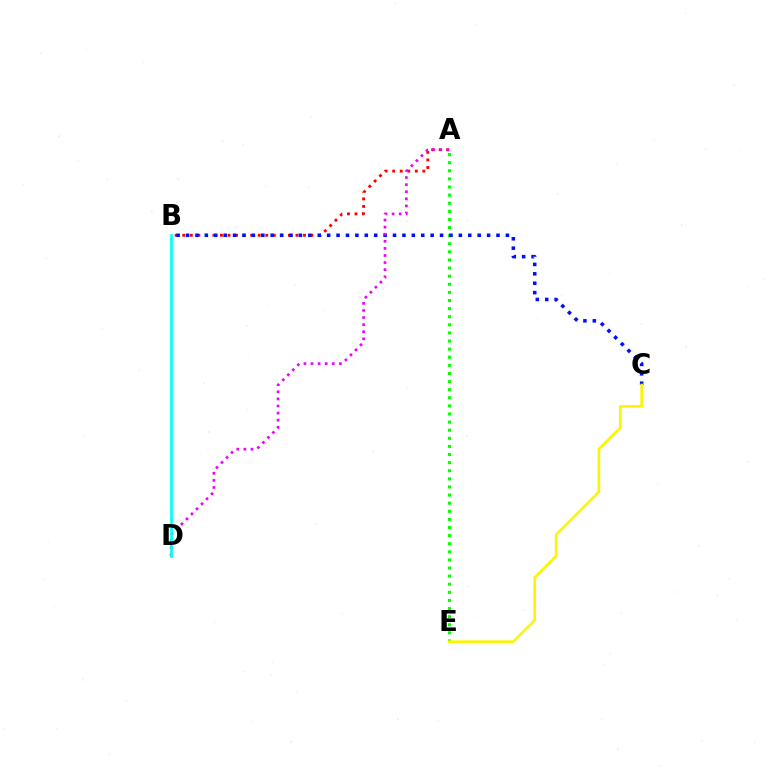{('A', 'E'): [{'color': '#08ff00', 'line_style': 'dotted', 'thickness': 2.2}], ('A', 'B'): [{'color': '#ff0000', 'line_style': 'dotted', 'thickness': 2.05}], ('B', 'C'): [{'color': '#0010ff', 'line_style': 'dotted', 'thickness': 2.56}], ('A', 'D'): [{'color': '#ee00ff', 'line_style': 'dotted', 'thickness': 1.93}], ('B', 'D'): [{'color': '#00fff6', 'line_style': 'solid', 'thickness': 1.94}], ('C', 'E'): [{'color': '#fcf500', 'line_style': 'solid', 'thickness': 1.88}]}